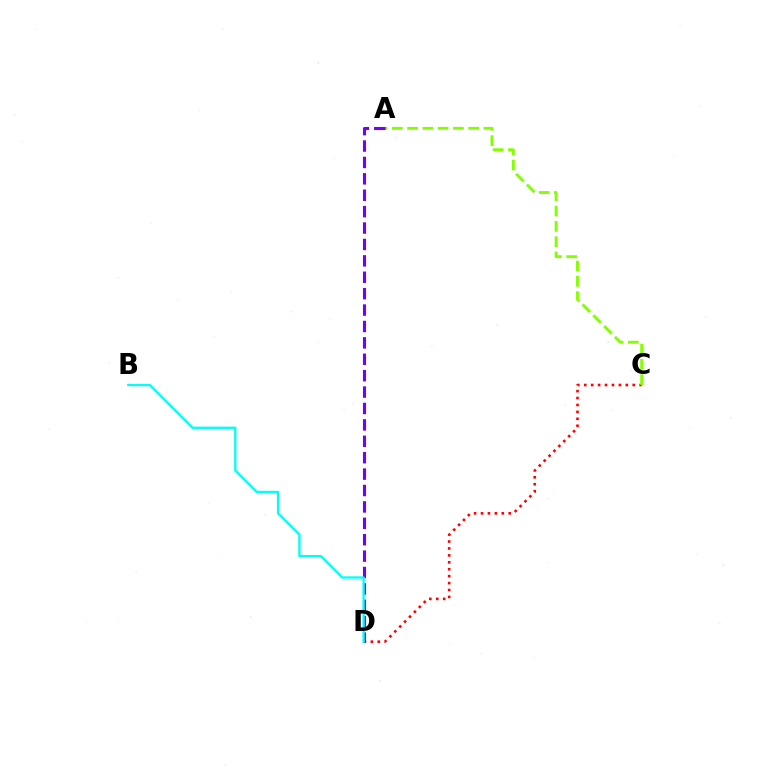{('C', 'D'): [{'color': '#ff0000', 'line_style': 'dotted', 'thickness': 1.88}], ('A', 'C'): [{'color': '#84ff00', 'line_style': 'dashed', 'thickness': 2.07}], ('A', 'D'): [{'color': '#7200ff', 'line_style': 'dashed', 'thickness': 2.23}], ('B', 'D'): [{'color': '#00fff6', 'line_style': 'solid', 'thickness': 1.67}]}